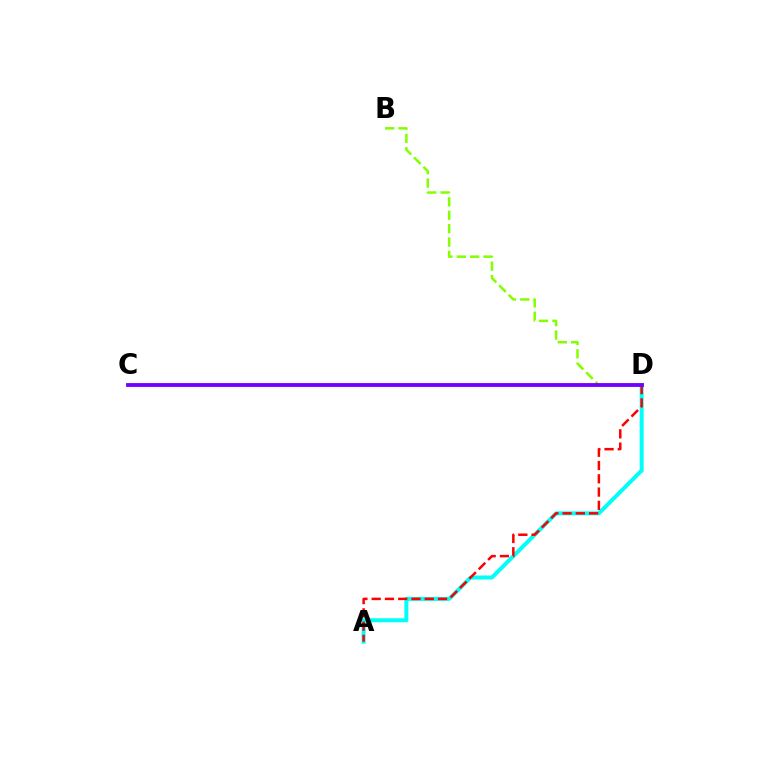{('B', 'D'): [{'color': '#84ff00', 'line_style': 'dashed', 'thickness': 1.82}], ('A', 'D'): [{'color': '#00fff6', 'line_style': 'solid', 'thickness': 2.87}, {'color': '#ff0000', 'line_style': 'dashed', 'thickness': 1.8}], ('C', 'D'): [{'color': '#7200ff', 'line_style': 'solid', 'thickness': 2.75}]}